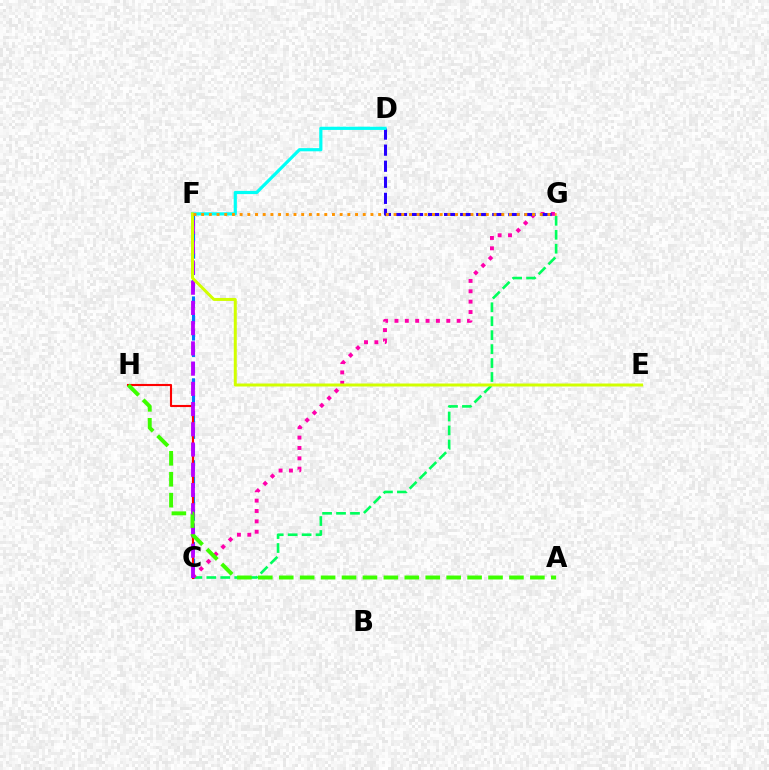{('C', 'G'): [{'color': '#00ff5c', 'line_style': 'dashed', 'thickness': 1.89}, {'color': '#ff00ac', 'line_style': 'dotted', 'thickness': 2.82}], ('C', 'F'): [{'color': '#0074ff', 'line_style': 'dashed', 'thickness': 2.23}, {'color': '#b900ff', 'line_style': 'dashed', 'thickness': 2.75}], ('D', 'G'): [{'color': '#2500ff', 'line_style': 'dashed', 'thickness': 2.18}], ('C', 'H'): [{'color': '#ff0000', 'line_style': 'solid', 'thickness': 1.52}], ('D', 'F'): [{'color': '#00fff6', 'line_style': 'solid', 'thickness': 2.29}], ('E', 'F'): [{'color': '#d1ff00', 'line_style': 'solid', 'thickness': 2.15}], ('A', 'H'): [{'color': '#3dff00', 'line_style': 'dashed', 'thickness': 2.84}], ('F', 'G'): [{'color': '#ff9400', 'line_style': 'dotted', 'thickness': 2.09}]}